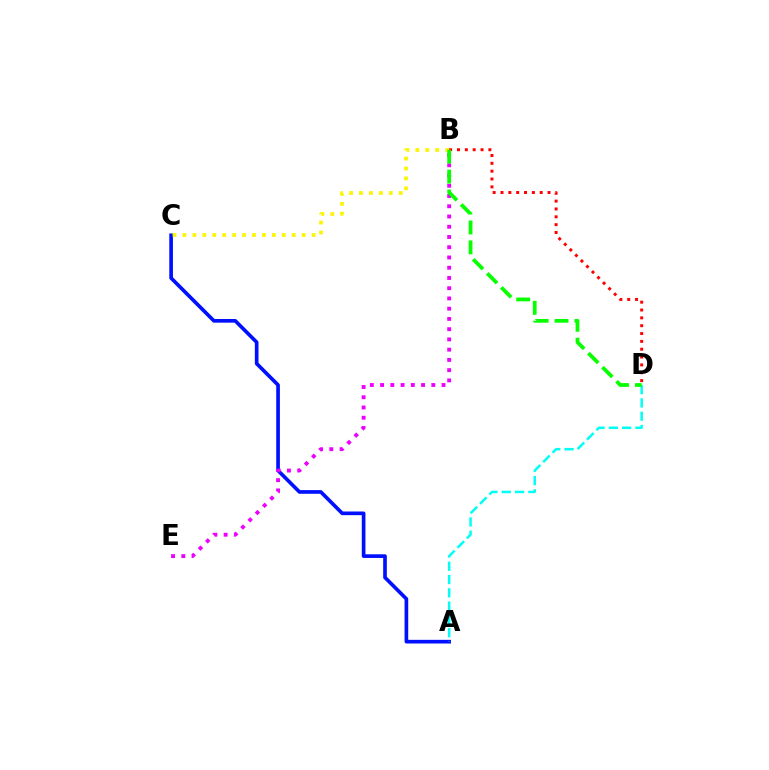{('A', 'C'): [{'color': '#0010ff', 'line_style': 'solid', 'thickness': 2.64}], ('B', 'E'): [{'color': '#ee00ff', 'line_style': 'dotted', 'thickness': 2.78}], ('B', 'C'): [{'color': '#fcf500', 'line_style': 'dotted', 'thickness': 2.7}], ('A', 'D'): [{'color': '#00fff6', 'line_style': 'dashed', 'thickness': 1.81}], ('B', 'D'): [{'color': '#ff0000', 'line_style': 'dotted', 'thickness': 2.13}, {'color': '#08ff00', 'line_style': 'dashed', 'thickness': 2.7}]}